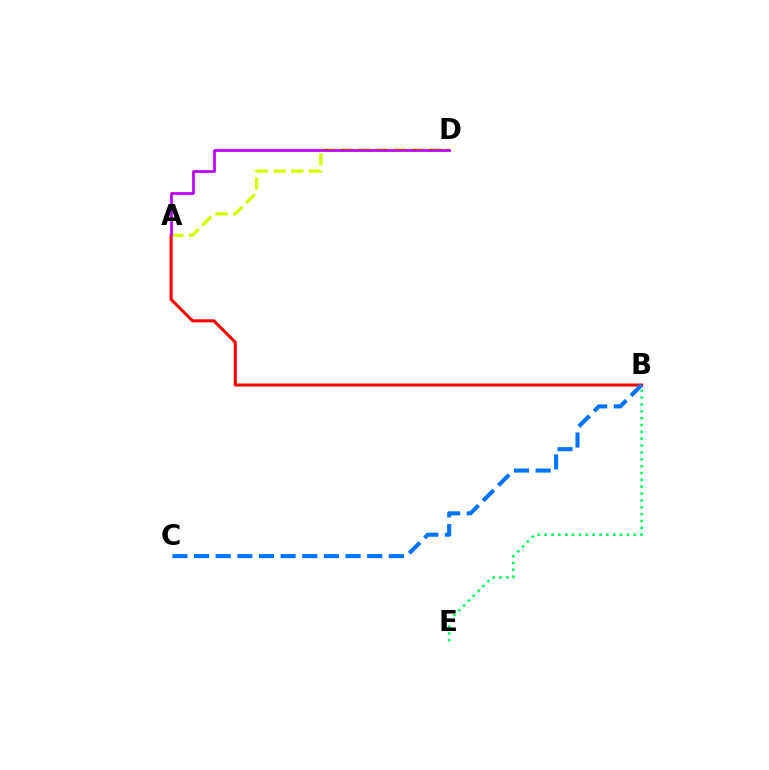{('A', 'D'): [{'color': '#d1ff00', 'line_style': 'dashed', 'thickness': 2.4}, {'color': '#b900ff', 'line_style': 'solid', 'thickness': 1.96}], ('A', 'B'): [{'color': '#ff0000', 'line_style': 'solid', 'thickness': 2.2}], ('B', 'C'): [{'color': '#0074ff', 'line_style': 'dashed', 'thickness': 2.94}], ('B', 'E'): [{'color': '#00ff5c', 'line_style': 'dotted', 'thickness': 1.86}]}